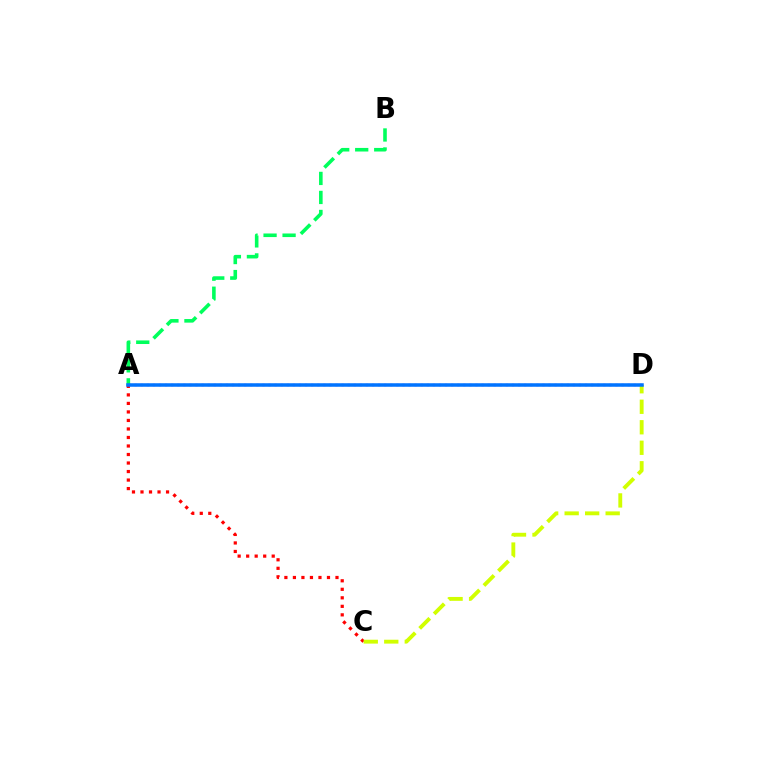{('A', 'B'): [{'color': '#00ff5c', 'line_style': 'dashed', 'thickness': 2.58}], ('A', 'C'): [{'color': '#ff0000', 'line_style': 'dotted', 'thickness': 2.31}], ('A', 'D'): [{'color': '#b900ff', 'line_style': 'dotted', 'thickness': 1.65}, {'color': '#0074ff', 'line_style': 'solid', 'thickness': 2.53}], ('C', 'D'): [{'color': '#d1ff00', 'line_style': 'dashed', 'thickness': 2.79}]}